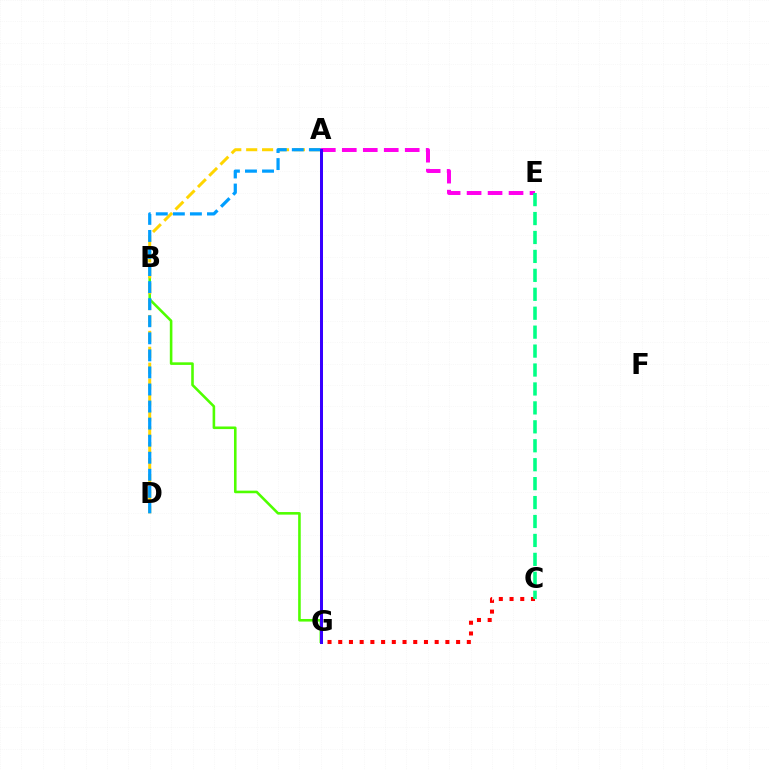{('A', 'E'): [{'color': '#ff00ed', 'line_style': 'dashed', 'thickness': 2.85}], ('C', 'G'): [{'color': '#ff0000', 'line_style': 'dotted', 'thickness': 2.91}], ('C', 'E'): [{'color': '#00ff86', 'line_style': 'dashed', 'thickness': 2.57}], ('B', 'G'): [{'color': '#4fff00', 'line_style': 'solid', 'thickness': 1.86}], ('A', 'D'): [{'color': '#ffd500', 'line_style': 'dashed', 'thickness': 2.16}, {'color': '#009eff', 'line_style': 'dashed', 'thickness': 2.32}], ('A', 'G'): [{'color': '#3700ff', 'line_style': 'solid', 'thickness': 2.17}]}